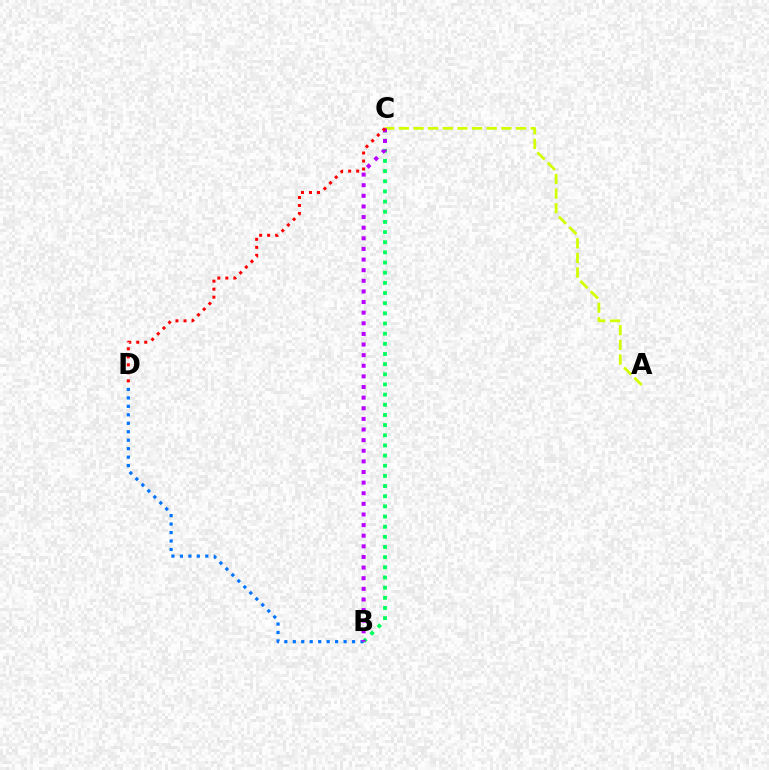{('B', 'D'): [{'color': '#0074ff', 'line_style': 'dotted', 'thickness': 2.3}], ('B', 'C'): [{'color': '#00ff5c', 'line_style': 'dotted', 'thickness': 2.76}, {'color': '#b900ff', 'line_style': 'dotted', 'thickness': 2.89}], ('A', 'C'): [{'color': '#d1ff00', 'line_style': 'dashed', 'thickness': 1.99}], ('C', 'D'): [{'color': '#ff0000', 'line_style': 'dotted', 'thickness': 2.18}]}